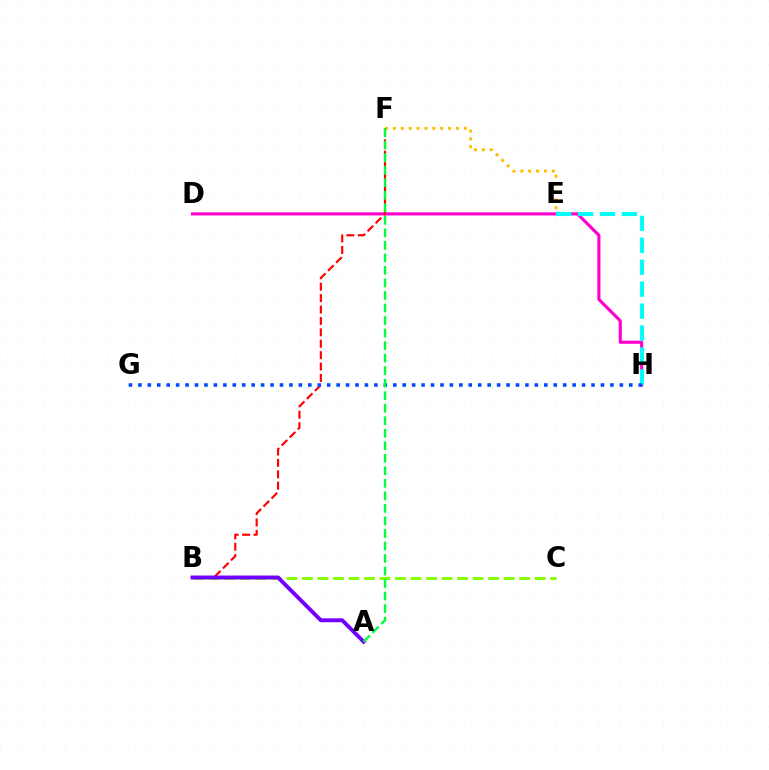{('D', 'H'): [{'color': '#ff00cf', 'line_style': 'solid', 'thickness': 2.25}], ('E', 'H'): [{'color': '#00fff6', 'line_style': 'dashed', 'thickness': 2.98}], ('B', 'C'): [{'color': '#84ff00', 'line_style': 'dashed', 'thickness': 2.11}], ('E', 'F'): [{'color': '#ffbd00', 'line_style': 'dotted', 'thickness': 2.14}], ('B', 'F'): [{'color': '#ff0000', 'line_style': 'dashed', 'thickness': 1.55}], ('A', 'B'): [{'color': '#7200ff', 'line_style': 'solid', 'thickness': 2.81}], ('G', 'H'): [{'color': '#004bff', 'line_style': 'dotted', 'thickness': 2.56}], ('A', 'F'): [{'color': '#00ff39', 'line_style': 'dashed', 'thickness': 1.7}]}